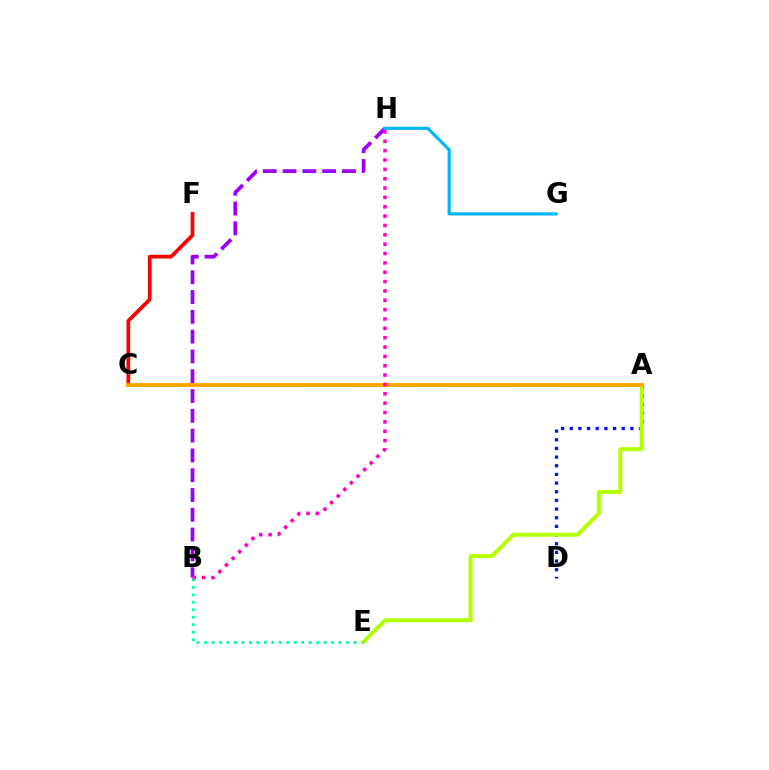{('A', 'D'): [{'color': '#0010ff', 'line_style': 'dotted', 'thickness': 2.35}], ('B', 'E'): [{'color': '#00ff9d', 'line_style': 'dotted', 'thickness': 2.03}], ('A', 'E'): [{'color': '#b3ff00', 'line_style': 'solid', 'thickness': 2.86}], ('C', 'F'): [{'color': '#ff0000', 'line_style': 'solid', 'thickness': 2.68}], ('A', 'C'): [{'color': '#08ff00', 'line_style': 'dashed', 'thickness': 1.88}, {'color': '#ffa500', 'line_style': 'solid', 'thickness': 2.83}], ('B', 'H'): [{'color': '#9b00ff', 'line_style': 'dashed', 'thickness': 2.69}, {'color': '#ff00bd', 'line_style': 'dotted', 'thickness': 2.54}], ('G', 'H'): [{'color': '#00b5ff', 'line_style': 'solid', 'thickness': 2.27}]}